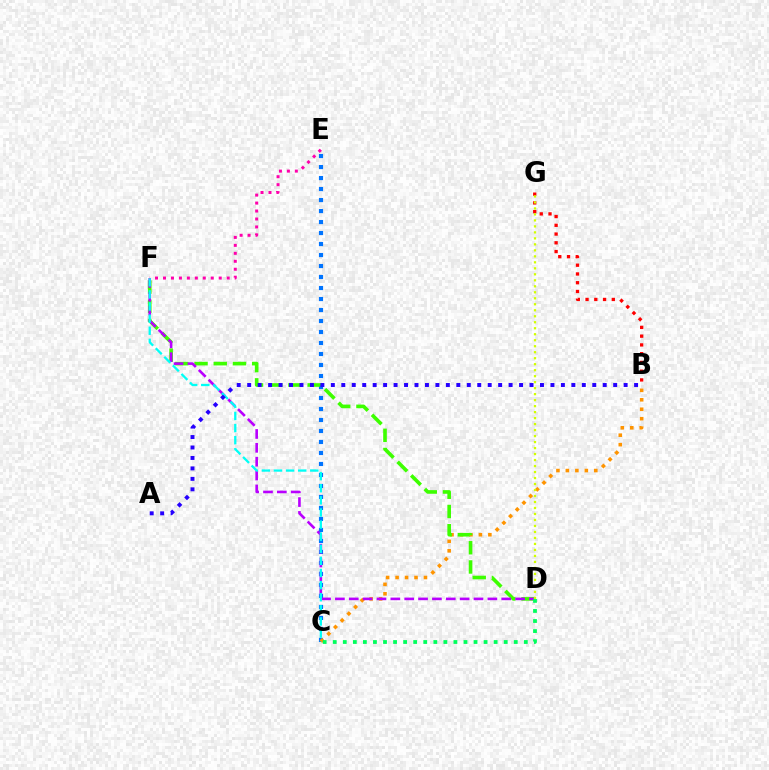{('C', 'E'): [{'color': '#0074ff', 'line_style': 'dotted', 'thickness': 2.99}], ('B', 'C'): [{'color': '#ff9400', 'line_style': 'dotted', 'thickness': 2.57}], ('D', 'F'): [{'color': '#3dff00', 'line_style': 'dashed', 'thickness': 2.61}, {'color': '#b900ff', 'line_style': 'dashed', 'thickness': 1.88}], ('B', 'G'): [{'color': '#ff0000', 'line_style': 'dotted', 'thickness': 2.38}], ('C', 'F'): [{'color': '#00fff6', 'line_style': 'dashed', 'thickness': 1.65}], ('C', 'D'): [{'color': '#00ff5c', 'line_style': 'dotted', 'thickness': 2.73}], ('D', 'G'): [{'color': '#d1ff00', 'line_style': 'dotted', 'thickness': 1.63}], ('A', 'B'): [{'color': '#2500ff', 'line_style': 'dotted', 'thickness': 2.84}], ('E', 'F'): [{'color': '#ff00ac', 'line_style': 'dotted', 'thickness': 2.16}]}